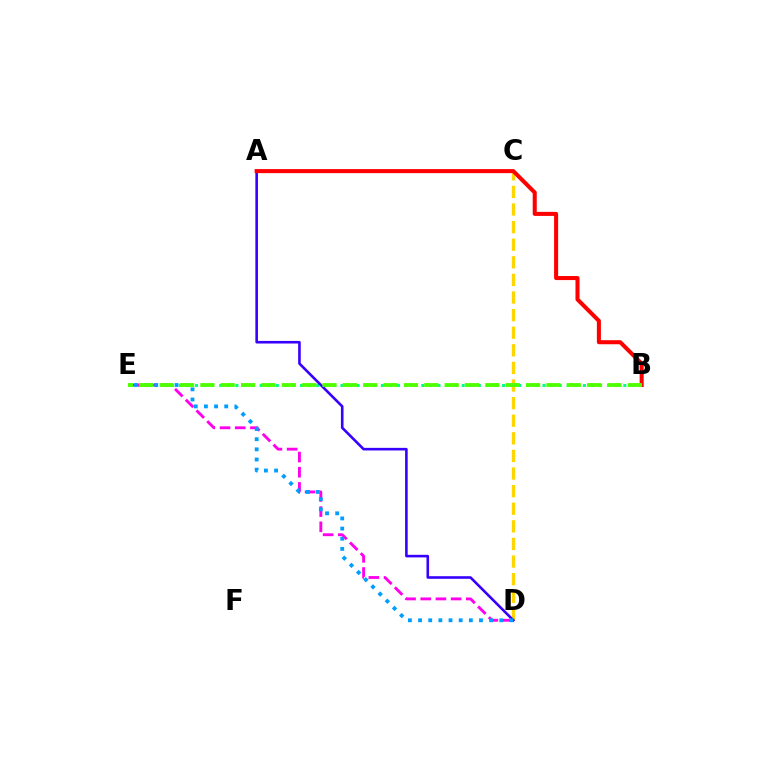{('B', 'E'): [{'color': '#00ff86', 'line_style': 'dotted', 'thickness': 2.2}, {'color': '#4fff00', 'line_style': 'dashed', 'thickness': 2.77}], ('C', 'D'): [{'color': '#ffd500', 'line_style': 'dashed', 'thickness': 2.39}], ('D', 'E'): [{'color': '#ff00ed', 'line_style': 'dashed', 'thickness': 2.06}, {'color': '#009eff', 'line_style': 'dotted', 'thickness': 2.76}], ('A', 'D'): [{'color': '#3700ff', 'line_style': 'solid', 'thickness': 1.87}], ('A', 'B'): [{'color': '#ff0000', 'line_style': 'solid', 'thickness': 2.91}]}